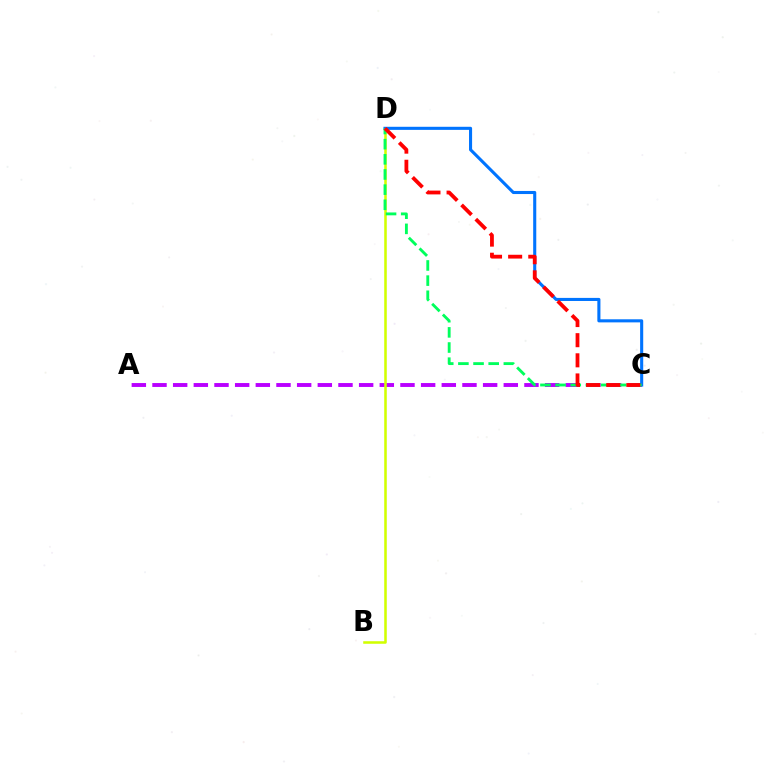{('A', 'C'): [{'color': '#b900ff', 'line_style': 'dashed', 'thickness': 2.81}], ('B', 'D'): [{'color': '#d1ff00', 'line_style': 'solid', 'thickness': 1.84}], ('C', 'D'): [{'color': '#0074ff', 'line_style': 'solid', 'thickness': 2.22}, {'color': '#00ff5c', 'line_style': 'dashed', 'thickness': 2.06}, {'color': '#ff0000', 'line_style': 'dashed', 'thickness': 2.74}]}